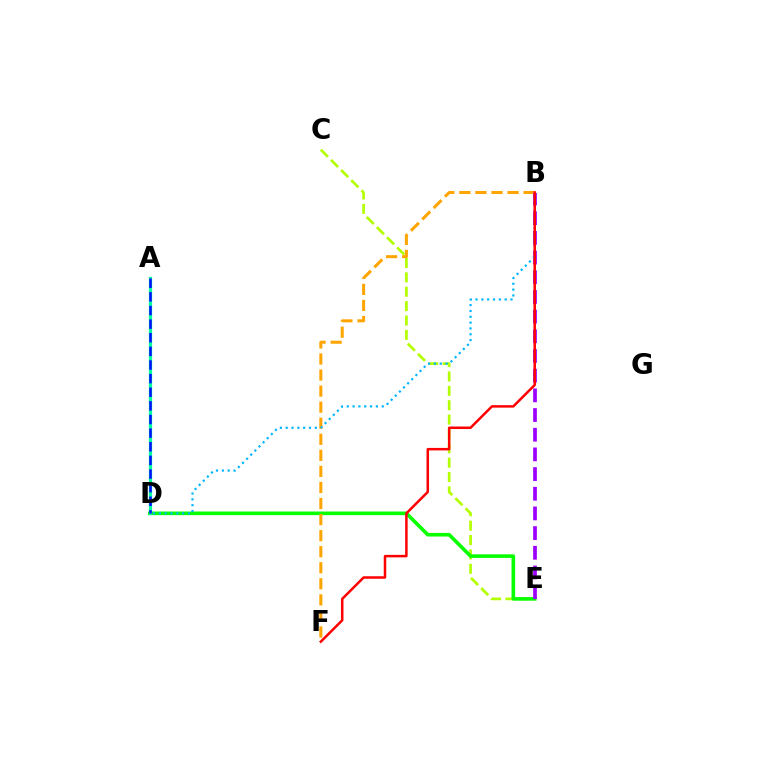{('C', 'E'): [{'color': '#b3ff00', 'line_style': 'dashed', 'thickness': 1.95}], ('D', 'E'): [{'color': '#08ff00', 'line_style': 'solid', 'thickness': 2.59}], ('B', 'F'): [{'color': '#ffa500', 'line_style': 'dashed', 'thickness': 2.18}, {'color': '#ff0000', 'line_style': 'solid', 'thickness': 1.8}], ('B', 'E'): [{'color': '#9b00ff', 'line_style': 'dashed', 'thickness': 2.67}], ('A', 'D'): [{'color': '#ff00bd', 'line_style': 'dotted', 'thickness': 1.89}, {'color': '#00ff9d', 'line_style': 'solid', 'thickness': 2.35}, {'color': '#0010ff', 'line_style': 'dashed', 'thickness': 1.85}], ('B', 'D'): [{'color': '#00b5ff', 'line_style': 'dotted', 'thickness': 1.58}]}